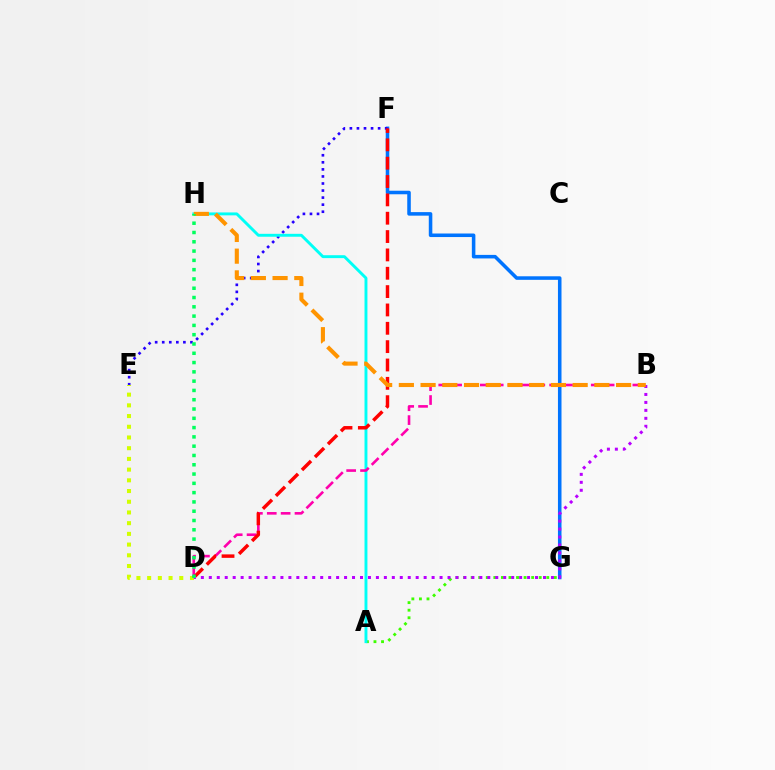{('F', 'G'): [{'color': '#0074ff', 'line_style': 'solid', 'thickness': 2.55}], ('D', 'E'): [{'color': '#d1ff00', 'line_style': 'dotted', 'thickness': 2.91}], ('E', 'F'): [{'color': '#2500ff', 'line_style': 'dotted', 'thickness': 1.92}], ('A', 'G'): [{'color': '#3dff00', 'line_style': 'dotted', 'thickness': 2.06}], ('A', 'H'): [{'color': '#00fff6', 'line_style': 'solid', 'thickness': 2.1}], ('B', 'D'): [{'color': '#ff00ac', 'line_style': 'dashed', 'thickness': 1.88}, {'color': '#b900ff', 'line_style': 'dotted', 'thickness': 2.16}], ('D', 'F'): [{'color': '#ff0000', 'line_style': 'dashed', 'thickness': 2.49}], ('B', 'H'): [{'color': '#ff9400', 'line_style': 'dashed', 'thickness': 2.95}], ('D', 'H'): [{'color': '#00ff5c', 'line_style': 'dotted', 'thickness': 2.52}]}